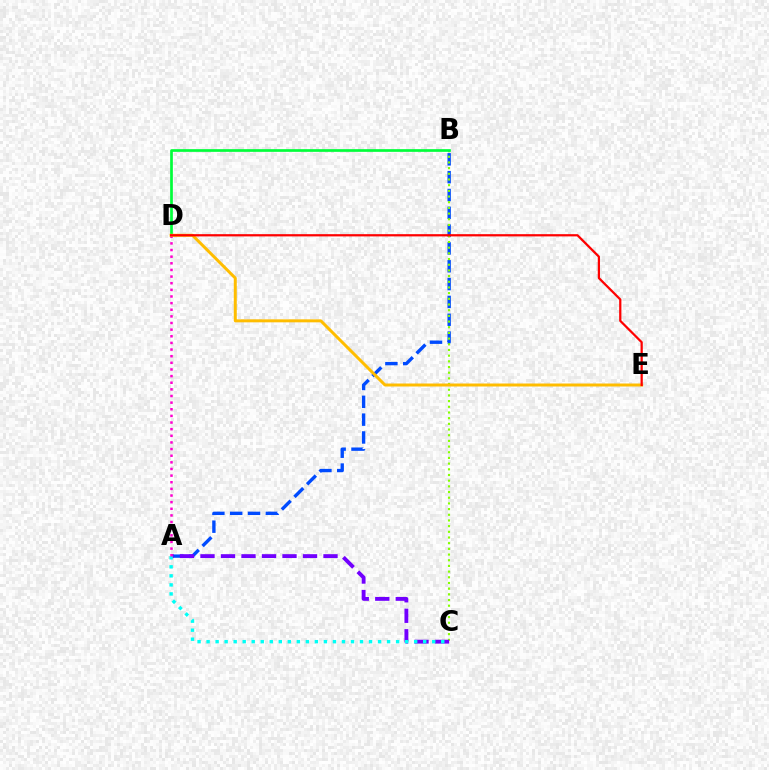{('A', 'B'): [{'color': '#004bff', 'line_style': 'dashed', 'thickness': 2.42}], ('B', 'C'): [{'color': '#84ff00', 'line_style': 'dotted', 'thickness': 1.54}], ('A', 'C'): [{'color': '#7200ff', 'line_style': 'dashed', 'thickness': 2.79}, {'color': '#00fff6', 'line_style': 'dotted', 'thickness': 2.45}], ('B', 'D'): [{'color': '#00ff39', 'line_style': 'solid', 'thickness': 1.94}], ('A', 'D'): [{'color': '#ff00cf', 'line_style': 'dotted', 'thickness': 1.8}], ('D', 'E'): [{'color': '#ffbd00', 'line_style': 'solid', 'thickness': 2.15}, {'color': '#ff0000', 'line_style': 'solid', 'thickness': 1.61}]}